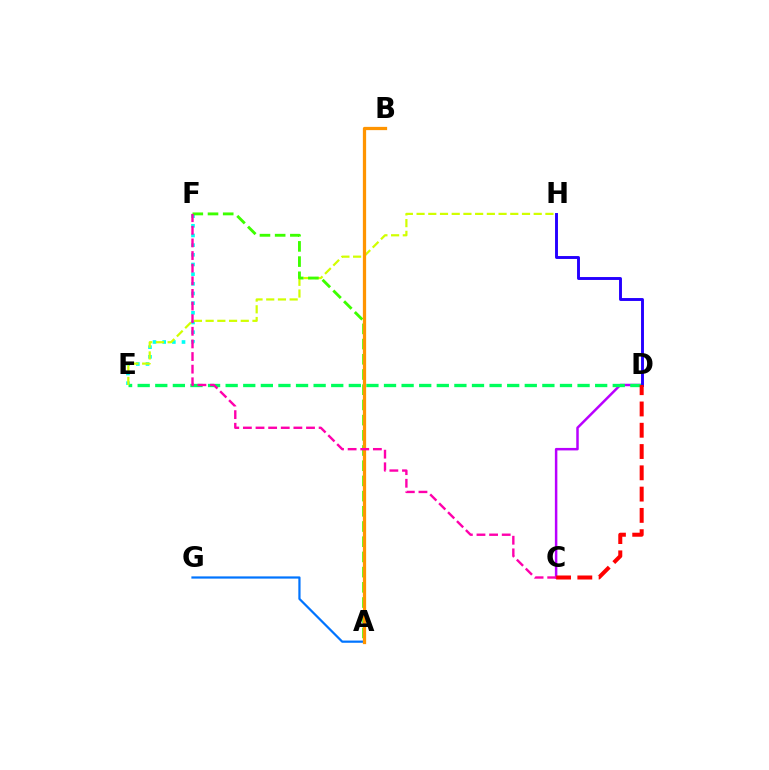{('E', 'F'): [{'color': '#00fff6', 'line_style': 'dotted', 'thickness': 2.63}], ('A', 'G'): [{'color': '#0074ff', 'line_style': 'solid', 'thickness': 1.6}], ('C', 'D'): [{'color': '#b900ff', 'line_style': 'solid', 'thickness': 1.79}, {'color': '#ff0000', 'line_style': 'dashed', 'thickness': 2.89}], ('D', 'E'): [{'color': '#00ff5c', 'line_style': 'dashed', 'thickness': 2.39}], ('E', 'H'): [{'color': '#d1ff00', 'line_style': 'dashed', 'thickness': 1.59}], ('D', 'H'): [{'color': '#2500ff', 'line_style': 'solid', 'thickness': 2.1}], ('A', 'F'): [{'color': '#3dff00', 'line_style': 'dashed', 'thickness': 2.07}], ('A', 'B'): [{'color': '#ff9400', 'line_style': 'solid', 'thickness': 2.34}], ('C', 'F'): [{'color': '#ff00ac', 'line_style': 'dashed', 'thickness': 1.71}]}